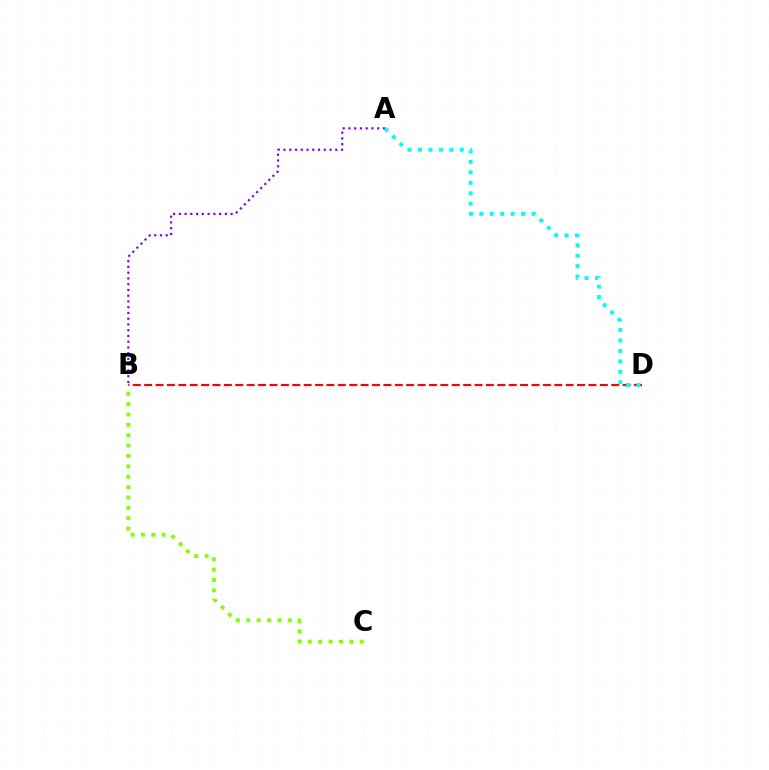{('B', 'D'): [{'color': '#ff0000', 'line_style': 'dashed', 'thickness': 1.55}], ('B', 'C'): [{'color': '#84ff00', 'line_style': 'dotted', 'thickness': 2.82}], ('A', 'B'): [{'color': '#7200ff', 'line_style': 'dotted', 'thickness': 1.56}], ('A', 'D'): [{'color': '#00fff6', 'line_style': 'dotted', 'thickness': 2.84}]}